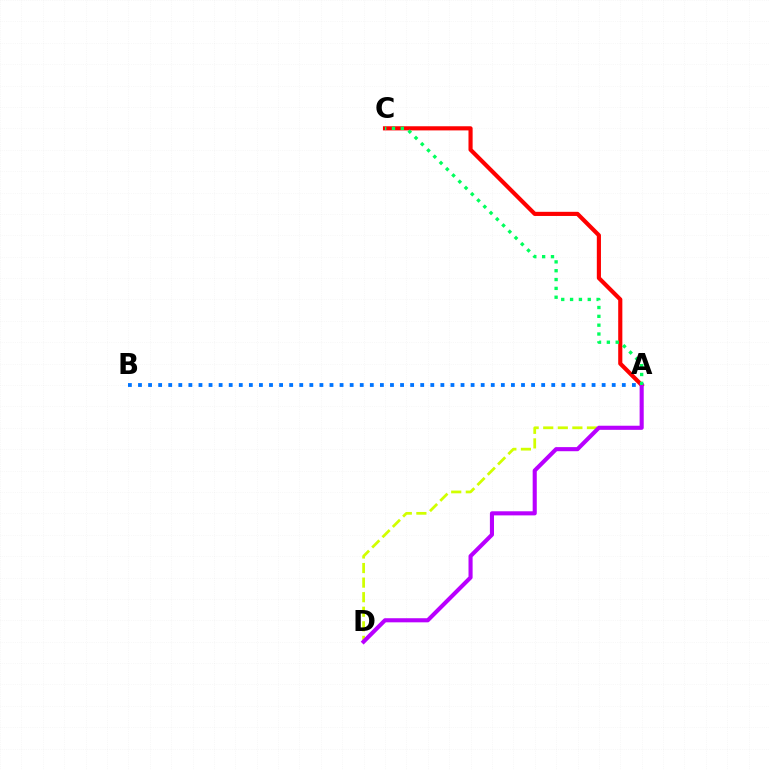{('A', 'C'): [{'color': '#ff0000', 'line_style': 'solid', 'thickness': 2.98}, {'color': '#00ff5c', 'line_style': 'dotted', 'thickness': 2.4}], ('A', 'D'): [{'color': '#d1ff00', 'line_style': 'dashed', 'thickness': 1.98}, {'color': '#b900ff', 'line_style': 'solid', 'thickness': 2.95}], ('A', 'B'): [{'color': '#0074ff', 'line_style': 'dotted', 'thickness': 2.74}]}